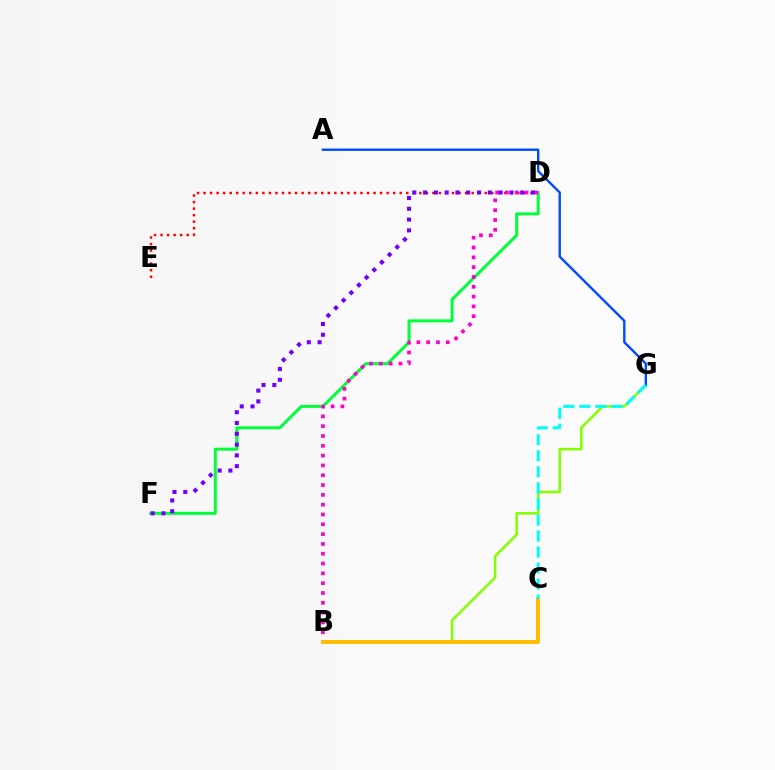{('B', 'G'): [{'color': '#84ff00', 'line_style': 'solid', 'thickness': 1.83}], ('D', 'F'): [{'color': '#00ff39', 'line_style': 'solid', 'thickness': 2.15}, {'color': '#7200ff', 'line_style': 'dotted', 'thickness': 2.93}], ('D', 'E'): [{'color': '#ff0000', 'line_style': 'dotted', 'thickness': 1.78}], ('B', 'D'): [{'color': '#ff00cf', 'line_style': 'dotted', 'thickness': 2.67}], ('A', 'G'): [{'color': '#004bff', 'line_style': 'solid', 'thickness': 1.72}], ('B', 'C'): [{'color': '#ffbd00', 'line_style': 'solid', 'thickness': 2.86}], ('C', 'G'): [{'color': '#00fff6', 'line_style': 'dashed', 'thickness': 2.18}]}